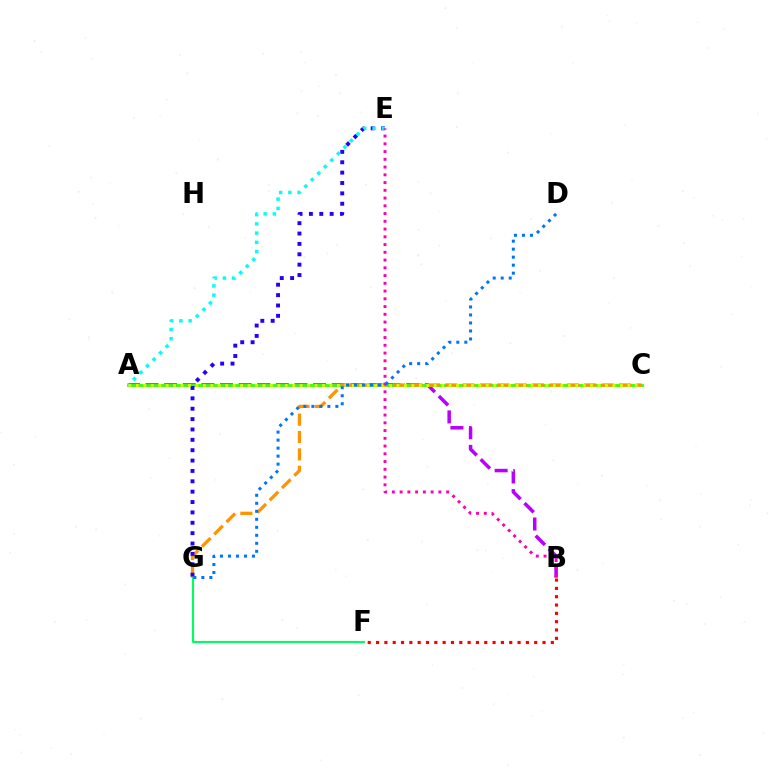{('A', 'B'): [{'color': '#b900ff', 'line_style': 'dashed', 'thickness': 2.53}], ('A', 'C'): [{'color': '#3dff00', 'line_style': 'solid', 'thickness': 2.05}, {'color': '#d1ff00', 'line_style': 'dotted', 'thickness': 2.02}], ('B', 'F'): [{'color': '#ff0000', 'line_style': 'dotted', 'thickness': 2.26}], ('C', 'G'): [{'color': '#ff9400', 'line_style': 'dashed', 'thickness': 2.36}], ('E', 'G'): [{'color': '#2500ff', 'line_style': 'dotted', 'thickness': 2.82}], ('A', 'E'): [{'color': '#00fff6', 'line_style': 'dotted', 'thickness': 2.51}], ('F', 'G'): [{'color': '#00ff5c', 'line_style': 'solid', 'thickness': 1.54}], ('B', 'E'): [{'color': '#ff00ac', 'line_style': 'dotted', 'thickness': 2.11}], ('D', 'G'): [{'color': '#0074ff', 'line_style': 'dotted', 'thickness': 2.17}]}